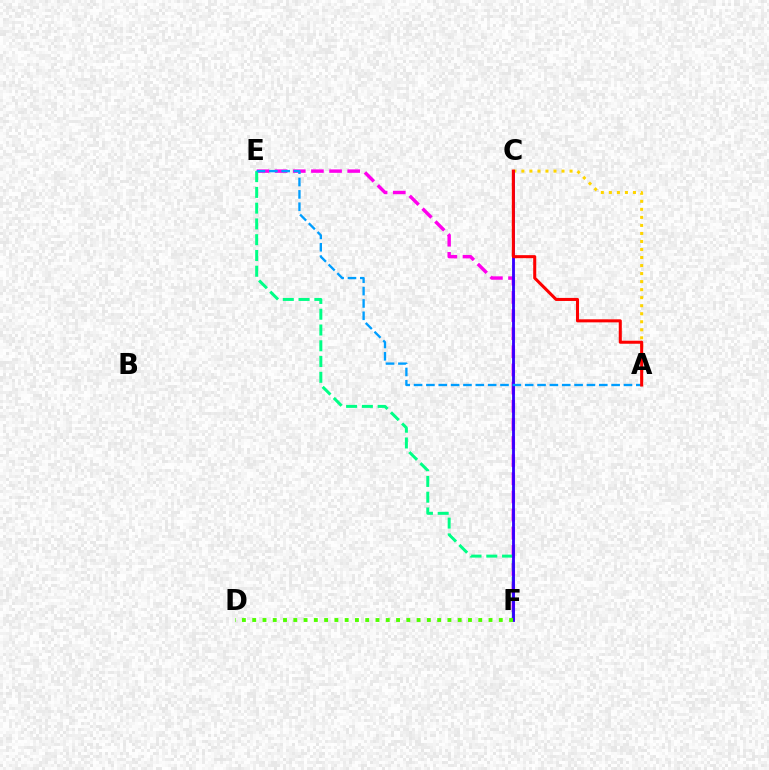{('A', 'C'): [{'color': '#ffd500', 'line_style': 'dotted', 'thickness': 2.18}, {'color': '#ff0000', 'line_style': 'solid', 'thickness': 2.19}], ('E', 'F'): [{'color': '#ff00ed', 'line_style': 'dashed', 'thickness': 2.46}, {'color': '#00ff86', 'line_style': 'dashed', 'thickness': 2.14}], ('C', 'F'): [{'color': '#3700ff', 'line_style': 'solid', 'thickness': 2.06}], ('D', 'F'): [{'color': '#4fff00', 'line_style': 'dotted', 'thickness': 2.79}], ('A', 'E'): [{'color': '#009eff', 'line_style': 'dashed', 'thickness': 1.68}]}